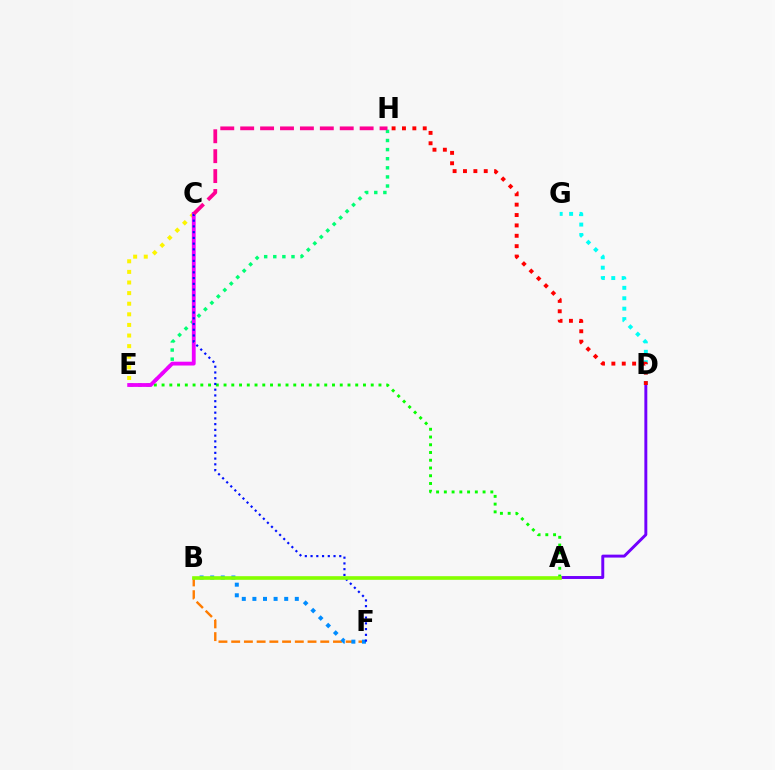{('A', 'D'): [{'color': '#7200ff', 'line_style': 'solid', 'thickness': 2.11}], ('A', 'E'): [{'color': '#08ff00', 'line_style': 'dotted', 'thickness': 2.1}], ('D', 'G'): [{'color': '#00fff6', 'line_style': 'dotted', 'thickness': 2.83}], ('C', 'E'): [{'color': '#fcf500', 'line_style': 'dotted', 'thickness': 2.88}, {'color': '#ee00ff', 'line_style': 'solid', 'thickness': 2.75}], ('D', 'H'): [{'color': '#ff0000', 'line_style': 'dotted', 'thickness': 2.82}], ('B', 'F'): [{'color': '#ff7c00', 'line_style': 'dashed', 'thickness': 1.73}, {'color': '#008cff', 'line_style': 'dotted', 'thickness': 2.88}], ('E', 'H'): [{'color': '#00ff74', 'line_style': 'dotted', 'thickness': 2.47}], ('C', 'F'): [{'color': '#0010ff', 'line_style': 'dotted', 'thickness': 1.56}], ('C', 'H'): [{'color': '#ff0094', 'line_style': 'dashed', 'thickness': 2.7}], ('A', 'B'): [{'color': '#84ff00', 'line_style': 'solid', 'thickness': 2.62}]}